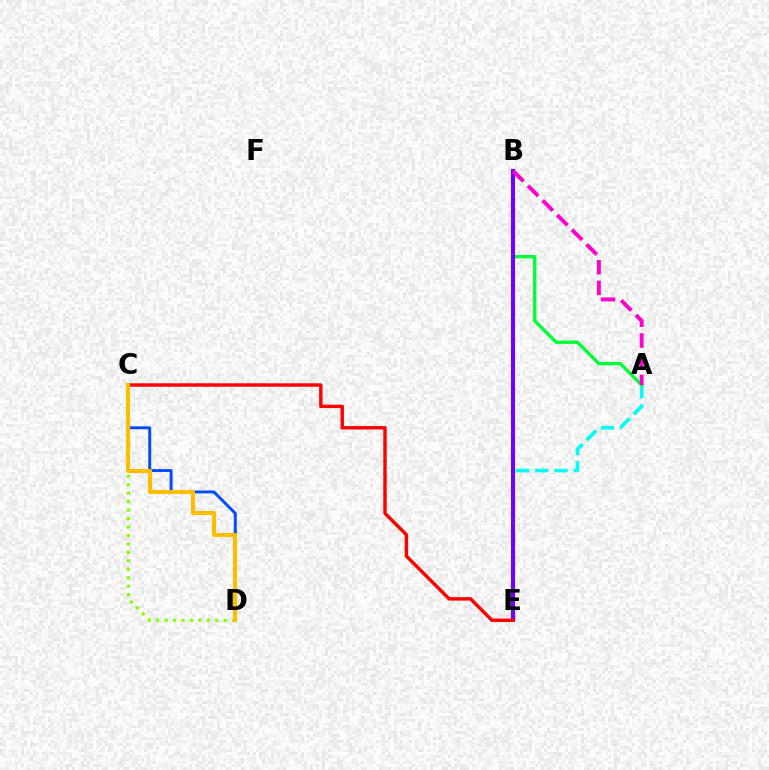{('C', 'D'): [{'color': '#84ff00', 'line_style': 'dotted', 'thickness': 2.3}, {'color': '#004bff', 'line_style': 'solid', 'thickness': 2.1}, {'color': '#ffbd00', 'line_style': 'solid', 'thickness': 2.92}], ('A', 'E'): [{'color': '#00fff6', 'line_style': 'dashed', 'thickness': 2.61}], ('A', 'B'): [{'color': '#00ff39', 'line_style': 'solid', 'thickness': 2.42}, {'color': '#ff00cf', 'line_style': 'dashed', 'thickness': 2.81}], ('B', 'E'): [{'color': '#7200ff', 'line_style': 'solid', 'thickness': 2.93}], ('C', 'E'): [{'color': '#ff0000', 'line_style': 'solid', 'thickness': 2.47}]}